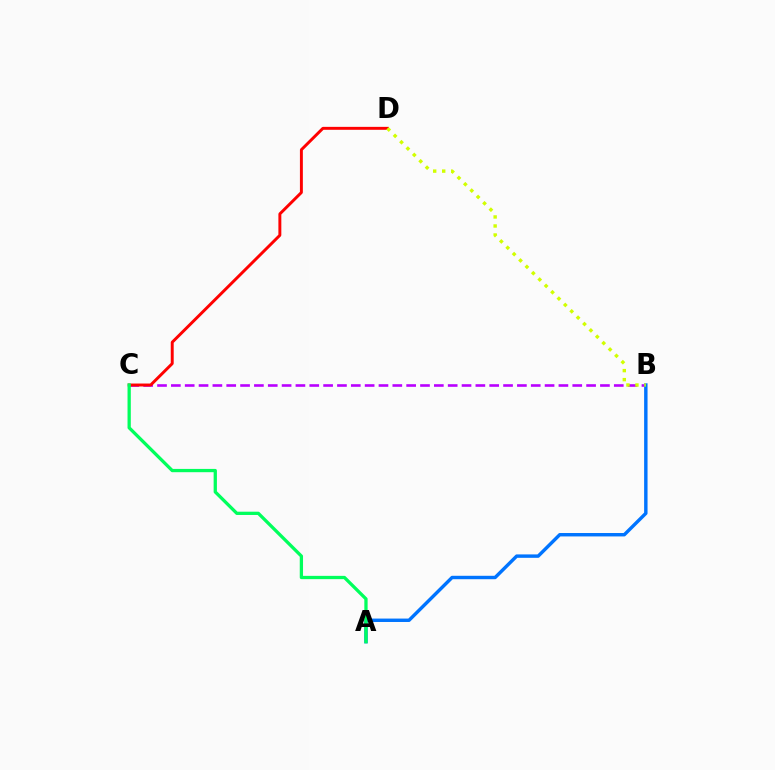{('B', 'C'): [{'color': '#b900ff', 'line_style': 'dashed', 'thickness': 1.88}], ('A', 'B'): [{'color': '#0074ff', 'line_style': 'solid', 'thickness': 2.46}], ('C', 'D'): [{'color': '#ff0000', 'line_style': 'solid', 'thickness': 2.11}], ('A', 'C'): [{'color': '#00ff5c', 'line_style': 'solid', 'thickness': 2.36}], ('B', 'D'): [{'color': '#d1ff00', 'line_style': 'dotted', 'thickness': 2.45}]}